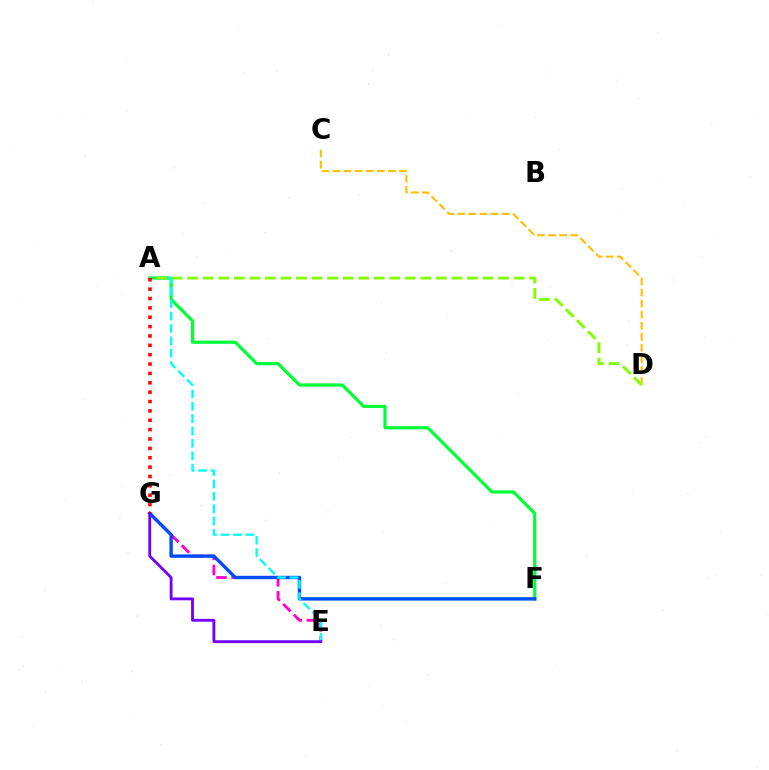{('A', 'F'): [{'color': '#00ff39', 'line_style': 'solid', 'thickness': 2.3}], ('E', 'G'): [{'color': '#ff00cf', 'line_style': 'dashed', 'thickness': 2.05}, {'color': '#7200ff', 'line_style': 'solid', 'thickness': 2.04}], ('F', 'G'): [{'color': '#004bff', 'line_style': 'solid', 'thickness': 2.44}], ('A', 'E'): [{'color': '#00fff6', 'line_style': 'dashed', 'thickness': 1.68}], ('C', 'D'): [{'color': '#ffbd00', 'line_style': 'dashed', 'thickness': 1.5}], ('A', 'D'): [{'color': '#84ff00', 'line_style': 'dashed', 'thickness': 2.11}], ('A', 'G'): [{'color': '#ff0000', 'line_style': 'dotted', 'thickness': 2.54}]}